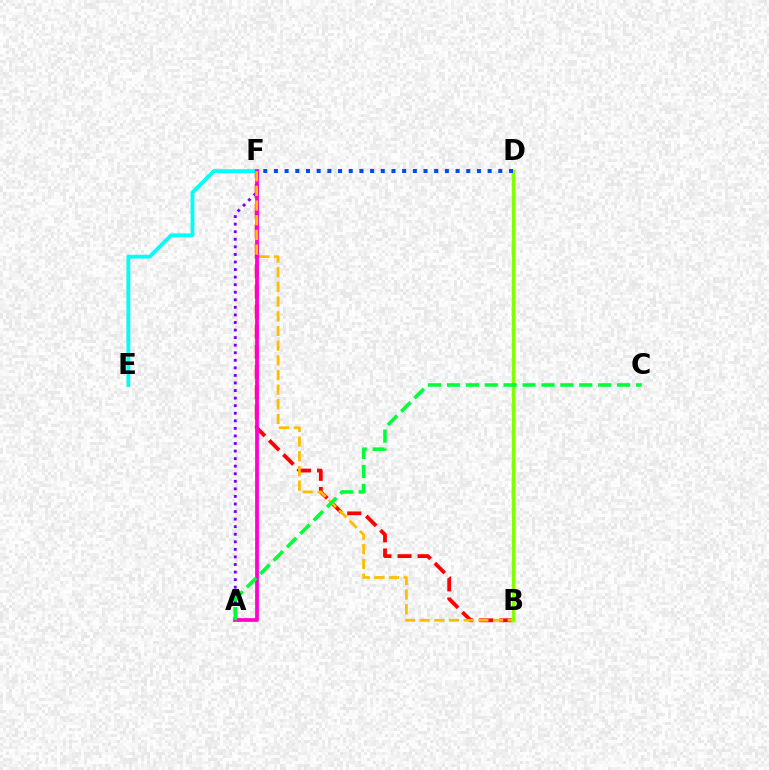{('E', 'F'): [{'color': '#00fff6', 'line_style': 'solid', 'thickness': 2.74}], ('A', 'F'): [{'color': '#7200ff', 'line_style': 'dotted', 'thickness': 2.05}, {'color': '#ff00cf', 'line_style': 'solid', 'thickness': 2.7}], ('B', 'F'): [{'color': '#ff0000', 'line_style': 'dashed', 'thickness': 2.73}, {'color': '#ffbd00', 'line_style': 'dashed', 'thickness': 1.99}], ('B', 'D'): [{'color': '#84ff00', 'line_style': 'solid', 'thickness': 2.44}], ('A', 'C'): [{'color': '#00ff39', 'line_style': 'dashed', 'thickness': 2.57}], ('D', 'F'): [{'color': '#004bff', 'line_style': 'dotted', 'thickness': 2.9}]}